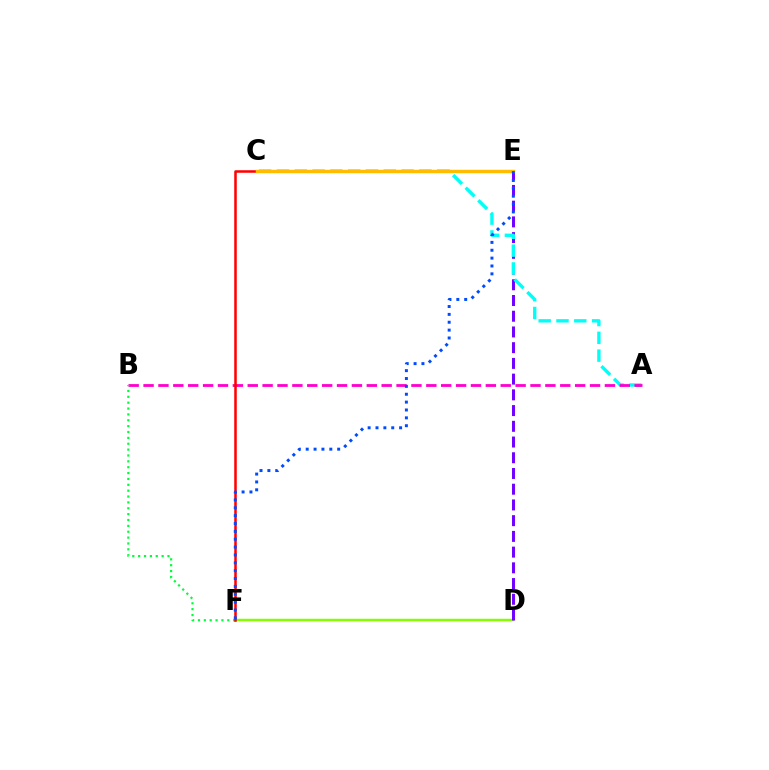{('D', 'F'): [{'color': '#84ff00', 'line_style': 'solid', 'thickness': 1.8}], ('D', 'E'): [{'color': '#7200ff', 'line_style': 'dashed', 'thickness': 2.14}], ('A', 'C'): [{'color': '#00fff6', 'line_style': 'dashed', 'thickness': 2.42}], ('A', 'B'): [{'color': '#ff00cf', 'line_style': 'dashed', 'thickness': 2.02}], ('B', 'F'): [{'color': '#00ff39', 'line_style': 'dotted', 'thickness': 1.59}], ('C', 'F'): [{'color': '#ff0000', 'line_style': 'solid', 'thickness': 1.82}], ('C', 'E'): [{'color': '#ffbd00', 'line_style': 'solid', 'thickness': 2.47}], ('E', 'F'): [{'color': '#004bff', 'line_style': 'dotted', 'thickness': 2.14}]}